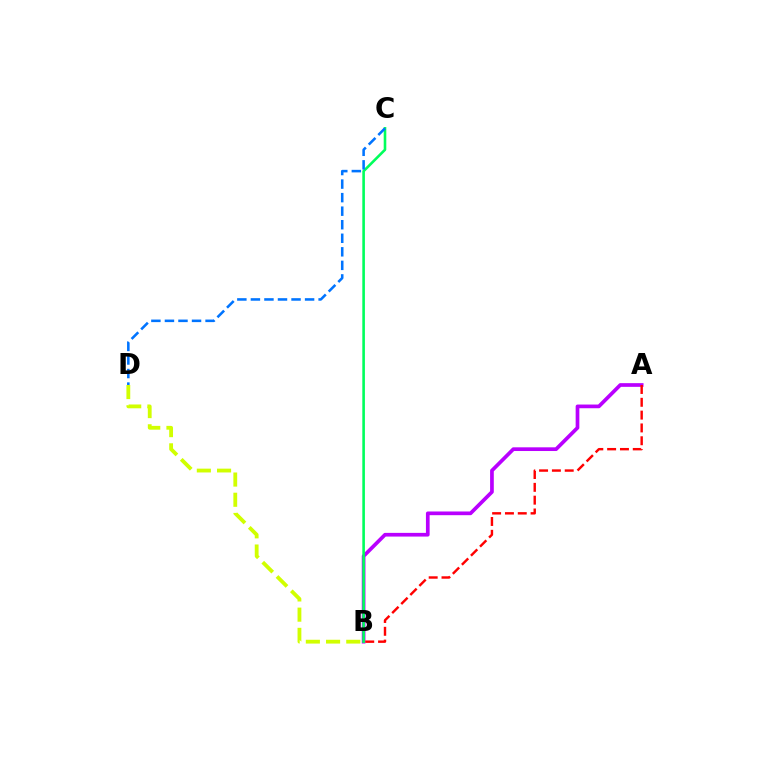{('A', 'B'): [{'color': '#b900ff', 'line_style': 'solid', 'thickness': 2.66}, {'color': '#ff0000', 'line_style': 'dashed', 'thickness': 1.74}], ('B', 'C'): [{'color': '#00ff5c', 'line_style': 'solid', 'thickness': 1.87}], ('C', 'D'): [{'color': '#0074ff', 'line_style': 'dashed', 'thickness': 1.84}], ('B', 'D'): [{'color': '#d1ff00', 'line_style': 'dashed', 'thickness': 2.75}]}